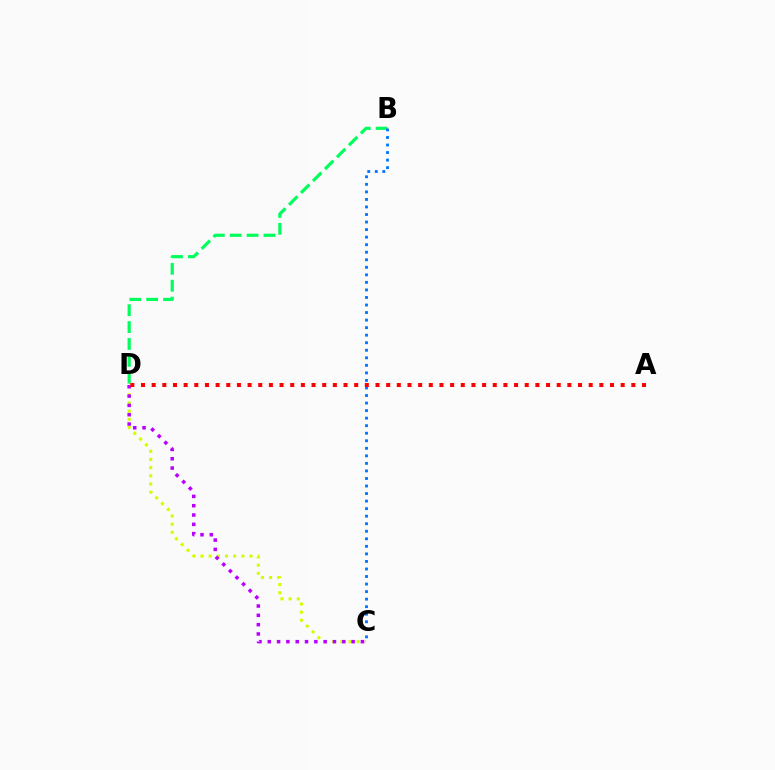{('C', 'D'): [{'color': '#d1ff00', 'line_style': 'dotted', 'thickness': 2.22}, {'color': '#b900ff', 'line_style': 'dotted', 'thickness': 2.53}], ('B', 'D'): [{'color': '#00ff5c', 'line_style': 'dashed', 'thickness': 2.29}], ('B', 'C'): [{'color': '#0074ff', 'line_style': 'dotted', 'thickness': 2.05}], ('A', 'D'): [{'color': '#ff0000', 'line_style': 'dotted', 'thickness': 2.9}]}